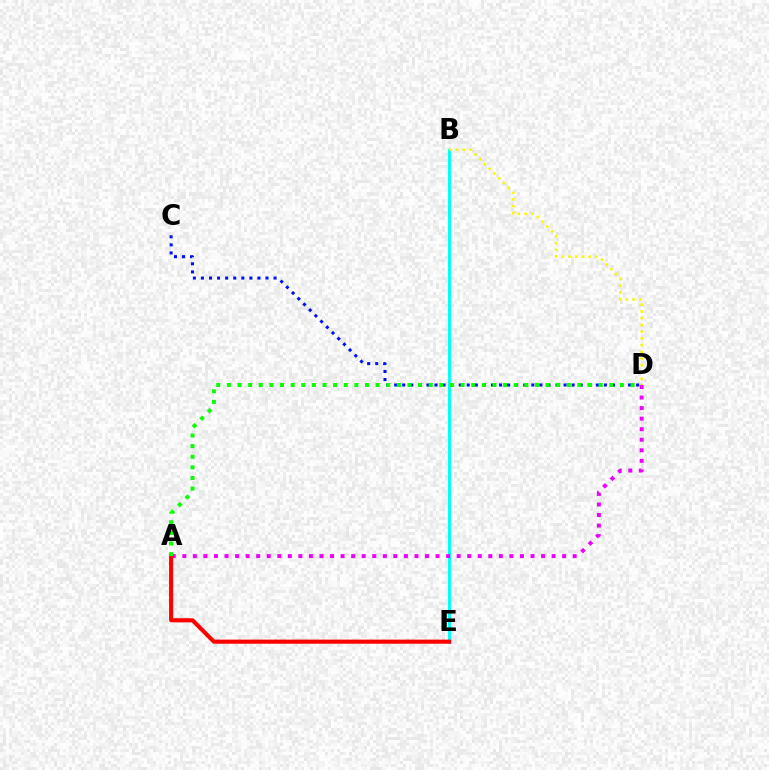{('B', 'E'): [{'color': '#00fff6', 'line_style': 'solid', 'thickness': 2.13}], ('B', 'D'): [{'color': '#fcf500', 'line_style': 'dotted', 'thickness': 1.83}], ('A', 'D'): [{'color': '#ee00ff', 'line_style': 'dotted', 'thickness': 2.87}, {'color': '#08ff00', 'line_style': 'dotted', 'thickness': 2.89}], ('C', 'D'): [{'color': '#0010ff', 'line_style': 'dotted', 'thickness': 2.19}], ('A', 'E'): [{'color': '#ff0000', 'line_style': 'solid', 'thickness': 2.96}]}